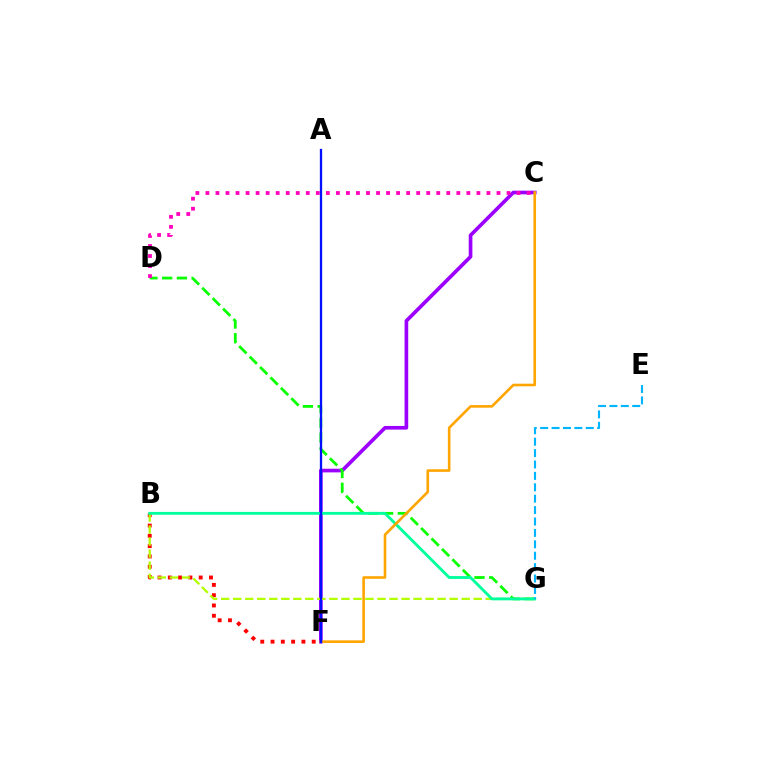{('B', 'F'): [{'color': '#ff0000', 'line_style': 'dotted', 'thickness': 2.8}], ('C', 'F'): [{'color': '#9b00ff', 'line_style': 'solid', 'thickness': 2.63}, {'color': '#ffa500', 'line_style': 'solid', 'thickness': 1.88}], ('D', 'G'): [{'color': '#08ff00', 'line_style': 'dashed', 'thickness': 2.0}], ('B', 'G'): [{'color': '#b3ff00', 'line_style': 'dashed', 'thickness': 1.63}, {'color': '#00ff9d', 'line_style': 'solid', 'thickness': 2.06}], ('C', 'D'): [{'color': '#ff00bd', 'line_style': 'dotted', 'thickness': 2.73}], ('A', 'F'): [{'color': '#0010ff', 'line_style': 'solid', 'thickness': 1.65}], ('E', 'G'): [{'color': '#00b5ff', 'line_style': 'dashed', 'thickness': 1.55}]}